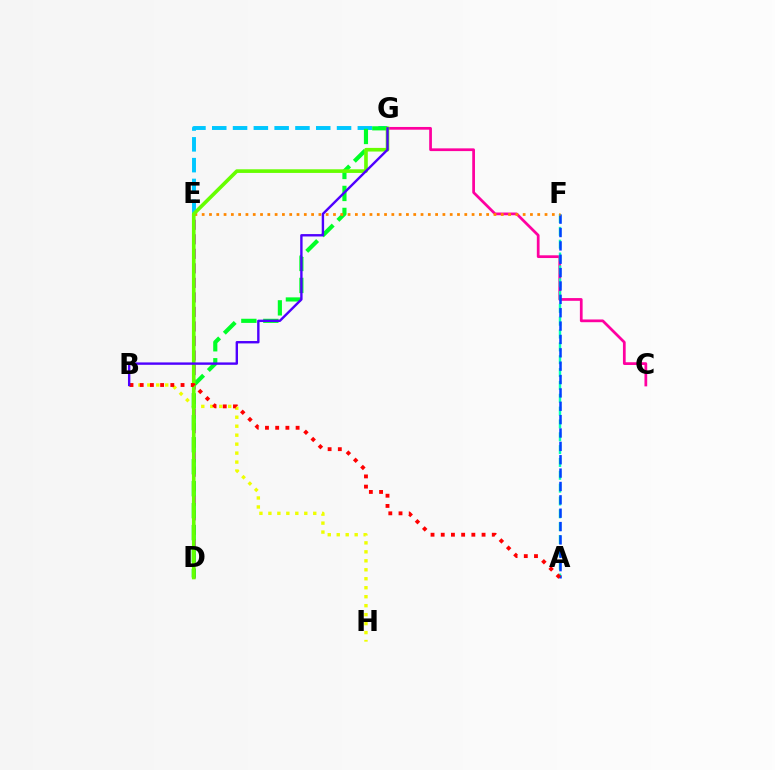{('D', 'E'): [{'color': '#d600ff', 'line_style': 'dashed', 'thickness': 1.97}], ('B', 'H'): [{'color': '#eeff00', 'line_style': 'dotted', 'thickness': 2.44}], ('C', 'G'): [{'color': '#ff00a0', 'line_style': 'solid', 'thickness': 1.97}], ('E', 'G'): [{'color': '#00c7ff', 'line_style': 'dashed', 'thickness': 2.83}], ('A', 'F'): [{'color': '#00ffaf', 'line_style': 'dashed', 'thickness': 1.74}, {'color': '#003fff', 'line_style': 'dashed', 'thickness': 1.82}], ('D', 'G'): [{'color': '#00ff27', 'line_style': 'dashed', 'thickness': 2.99}, {'color': '#66ff00', 'line_style': 'solid', 'thickness': 2.62}], ('E', 'F'): [{'color': '#ff8800', 'line_style': 'dotted', 'thickness': 1.98}], ('A', 'B'): [{'color': '#ff0000', 'line_style': 'dotted', 'thickness': 2.77}], ('B', 'G'): [{'color': '#4f00ff', 'line_style': 'solid', 'thickness': 1.72}]}